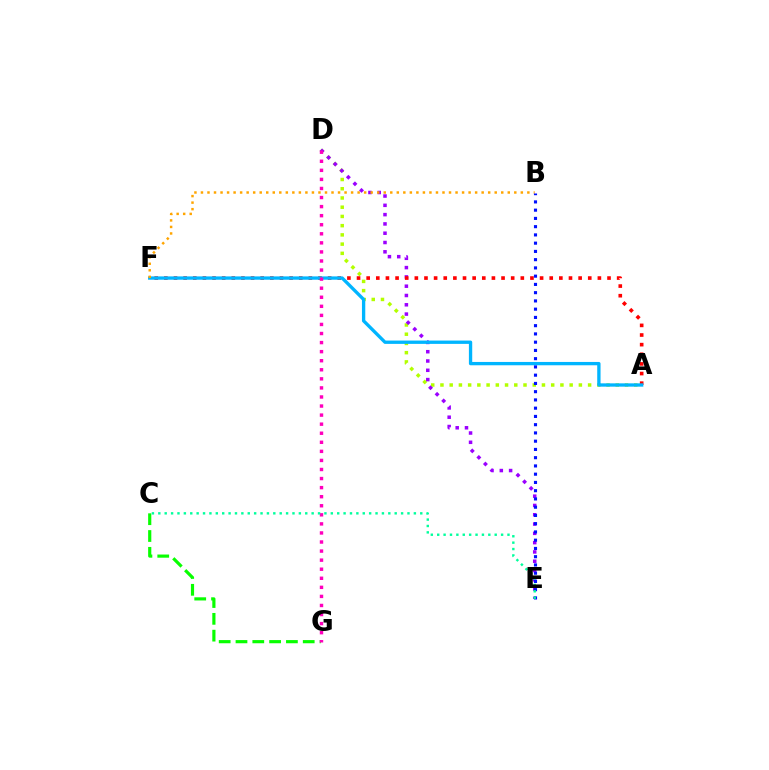{('A', 'D'): [{'color': '#b3ff00', 'line_style': 'dotted', 'thickness': 2.51}], ('D', 'E'): [{'color': '#9b00ff', 'line_style': 'dotted', 'thickness': 2.53}], ('C', 'G'): [{'color': '#08ff00', 'line_style': 'dashed', 'thickness': 2.28}], ('A', 'F'): [{'color': '#ff0000', 'line_style': 'dotted', 'thickness': 2.62}, {'color': '#00b5ff', 'line_style': 'solid', 'thickness': 2.39}], ('D', 'G'): [{'color': '#ff00bd', 'line_style': 'dotted', 'thickness': 2.46}], ('B', 'F'): [{'color': '#ffa500', 'line_style': 'dotted', 'thickness': 1.77}], ('B', 'E'): [{'color': '#0010ff', 'line_style': 'dotted', 'thickness': 2.24}], ('C', 'E'): [{'color': '#00ff9d', 'line_style': 'dotted', 'thickness': 1.74}]}